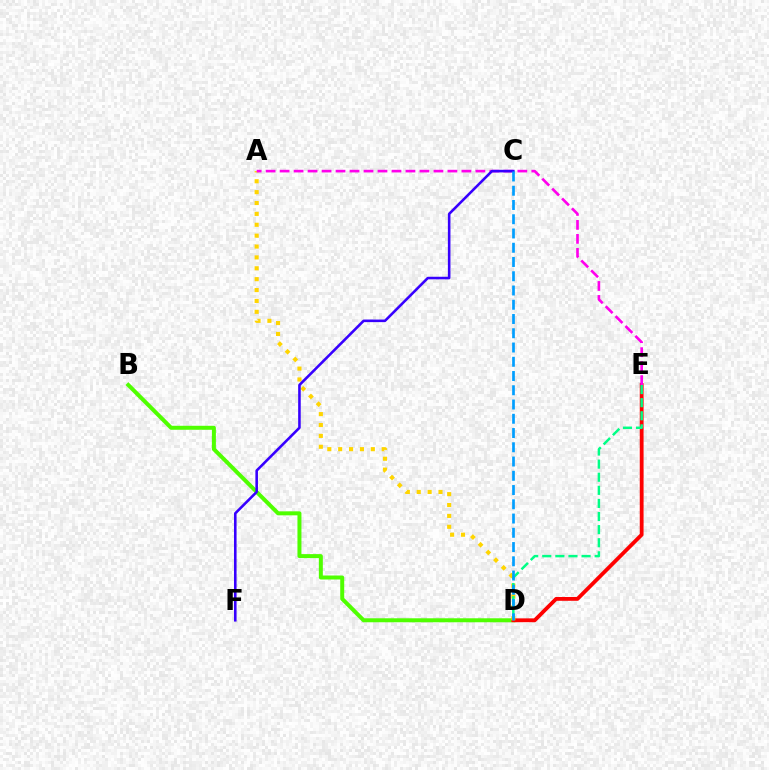{('B', 'D'): [{'color': '#4fff00', 'line_style': 'solid', 'thickness': 2.87}], ('D', 'E'): [{'color': '#ff0000', 'line_style': 'solid', 'thickness': 2.75}, {'color': '#00ff86', 'line_style': 'dashed', 'thickness': 1.78}], ('A', 'D'): [{'color': '#ffd500', 'line_style': 'dotted', 'thickness': 2.96}], ('A', 'E'): [{'color': '#ff00ed', 'line_style': 'dashed', 'thickness': 1.9}], ('C', 'F'): [{'color': '#3700ff', 'line_style': 'solid', 'thickness': 1.86}], ('C', 'D'): [{'color': '#009eff', 'line_style': 'dashed', 'thickness': 1.94}]}